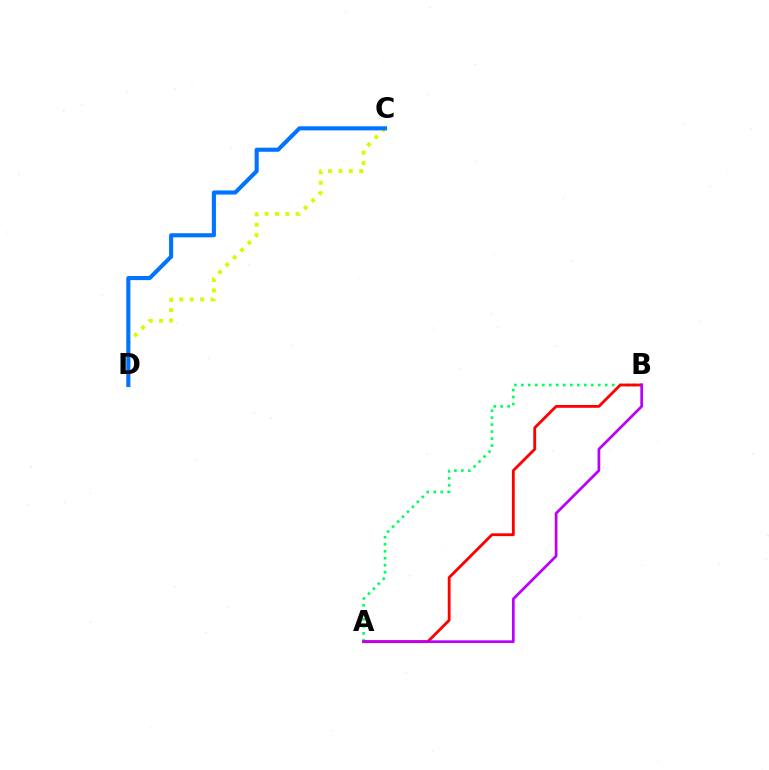{('C', 'D'): [{'color': '#d1ff00', 'line_style': 'dotted', 'thickness': 2.83}, {'color': '#0074ff', 'line_style': 'solid', 'thickness': 2.95}], ('A', 'B'): [{'color': '#00ff5c', 'line_style': 'dotted', 'thickness': 1.9}, {'color': '#ff0000', 'line_style': 'solid', 'thickness': 2.02}, {'color': '#b900ff', 'line_style': 'solid', 'thickness': 1.94}]}